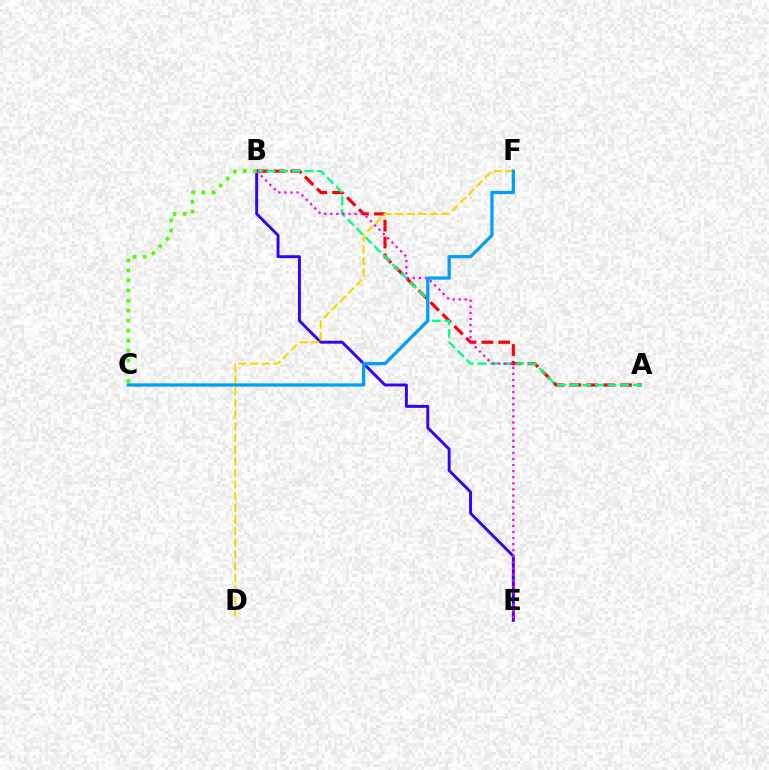{('A', 'B'): [{'color': '#ff0000', 'line_style': 'dashed', 'thickness': 2.29}, {'color': '#00ff86', 'line_style': 'dashed', 'thickness': 1.72}], ('B', 'E'): [{'color': '#3700ff', 'line_style': 'solid', 'thickness': 2.12}, {'color': '#ff00ed', 'line_style': 'dotted', 'thickness': 1.65}], ('D', 'F'): [{'color': '#ffd500', 'line_style': 'dashed', 'thickness': 1.58}], ('C', 'F'): [{'color': '#009eff', 'line_style': 'solid', 'thickness': 2.35}], ('B', 'C'): [{'color': '#4fff00', 'line_style': 'dotted', 'thickness': 2.73}]}